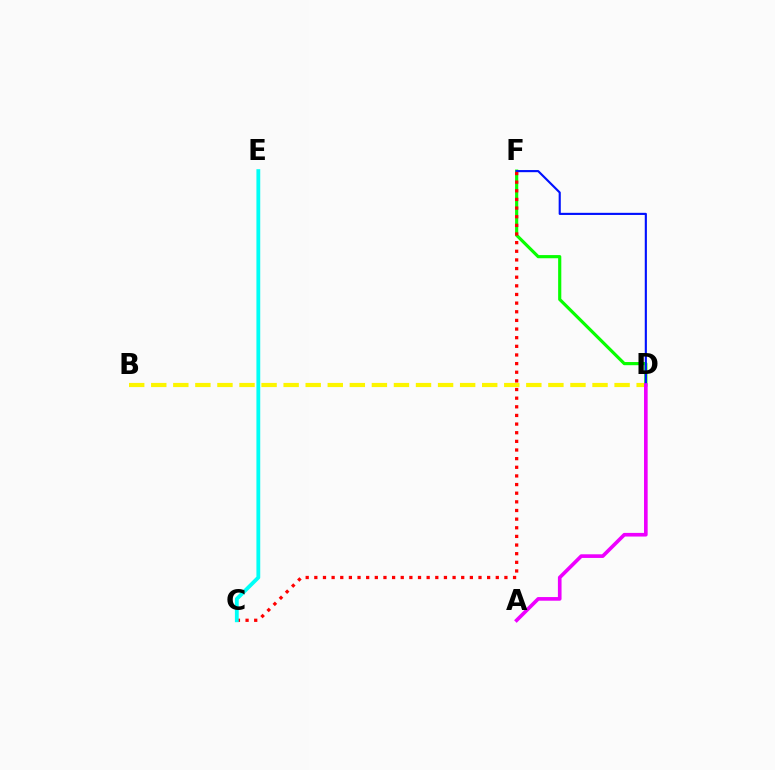{('B', 'D'): [{'color': '#fcf500', 'line_style': 'dashed', 'thickness': 3.0}], ('D', 'F'): [{'color': '#08ff00', 'line_style': 'solid', 'thickness': 2.28}, {'color': '#0010ff', 'line_style': 'solid', 'thickness': 1.53}], ('C', 'F'): [{'color': '#ff0000', 'line_style': 'dotted', 'thickness': 2.35}], ('A', 'D'): [{'color': '#ee00ff', 'line_style': 'solid', 'thickness': 2.63}], ('C', 'E'): [{'color': '#00fff6', 'line_style': 'solid', 'thickness': 2.75}]}